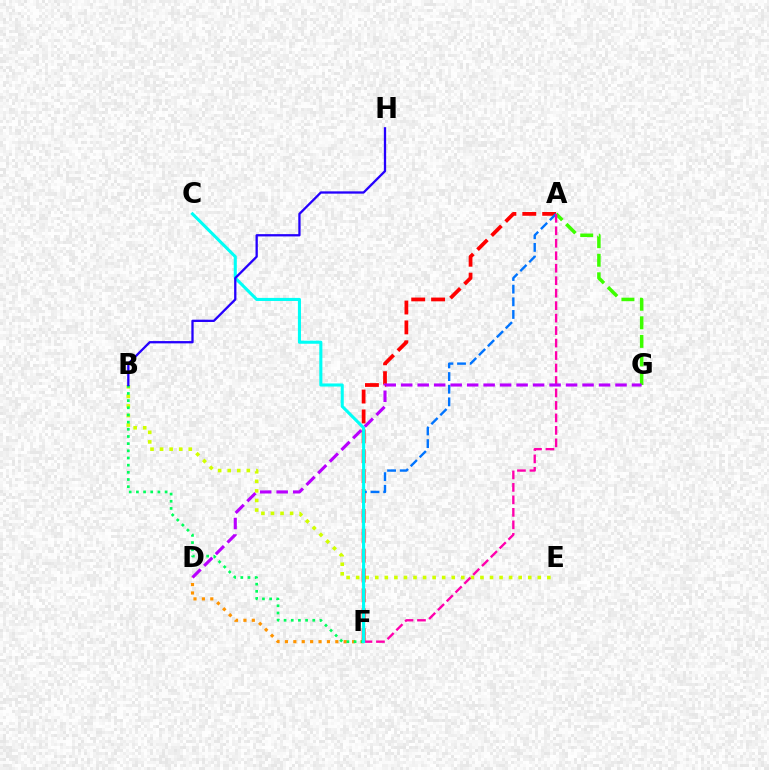{('B', 'E'): [{'color': '#d1ff00', 'line_style': 'dotted', 'thickness': 2.6}], ('A', 'F'): [{'color': '#ff0000', 'line_style': 'dashed', 'thickness': 2.7}, {'color': '#0074ff', 'line_style': 'dashed', 'thickness': 1.72}, {'color': '#ff00ac', 'line_style': 'dashed', 'thickness': 1.69}], ('D', 'F'): [{'color': '#ff9400', 'line_style': 'dotted', 'thickness': 2.28}], ('A', 'G'): [{'color': '#3dff00', 'line_style': 'dashed', 'thickness': 2.52}], ('B', 'F'): [{'color': '#00ff5c', 'line_style': 'dotted', 'thickness': 1.95}], ('C', 'F'): [{'color': '#00fff6', 'line_style': 'solid', 'thickness': 2.21}], ('B', 'H'): [{'color': '#2500ff', 'line_style': 'solid', 'thickness': 1.66}], ('D', 'G'): [{'color': '#b900ff', 'line_style': 'dashed', 'thickness': 2.24}]}